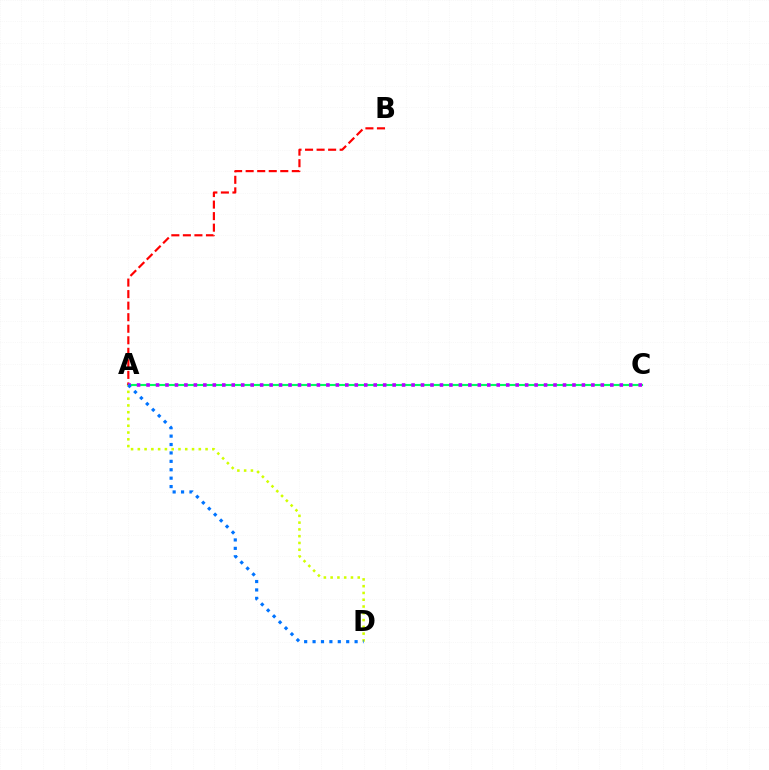{('A', 'C'): [{'color': '#00ff5c', 'line_style': 'solid', 'thickness': 1.54}, {'color': '#b900ff', 'line_style': 'dotted', 'thickness': 2.57}], ('A', 'B'): [{'color': '#ff0000', 'line_style': 'dashed', 'thickness': 1.57}], ('A', 'D'): [{'color': '#d1ff00', 'line_style': 'dotted', 'thickness': 1.84}, {'color': '#0074ff', 'line_style': 'dotted', 'thickness': 2.28}]}